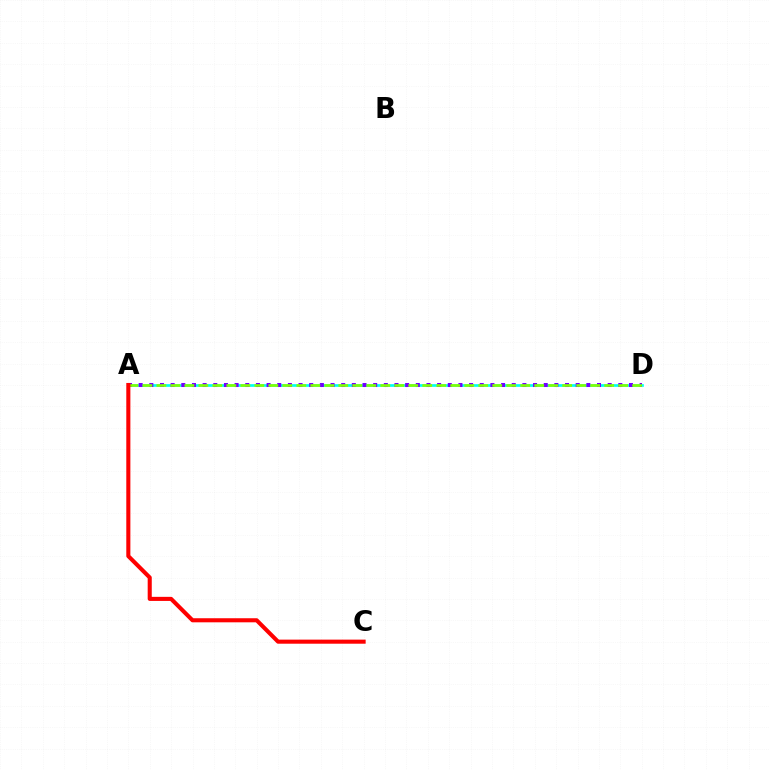{('A', 'D'): [{'color': '#00fff6', 'line_style': 'solid', 'thickness': 1.93}, {'color': '#7200ff', 'line_style': 'dotted', 'thickness': 2.9}, {'color': '#84ff00', 'line_style': 'dashed', 'thickness': 1.9}], ('A', 'C'): [{'color': '#ff0000', 'line_style': 'solid', 'thickness': 2.94}]}